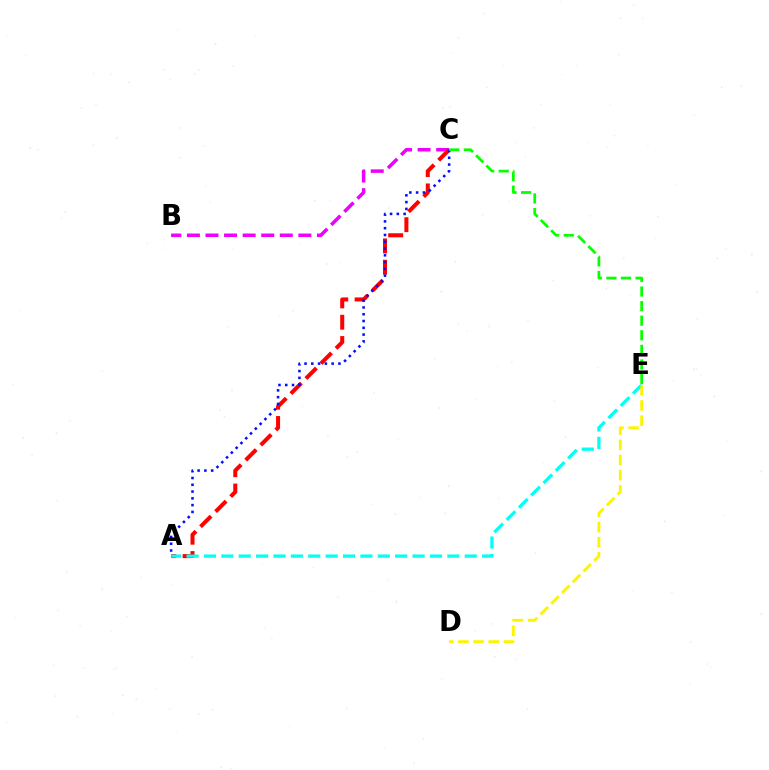{('B', 'C'): [{'color': '#ee00ff', 'line_style': 'dashed', 'thickness': 2.52}], ('A', 'C'): [{'color': '#ff0000', 'line_style': 'dashed', 'thickness': 2.89}, {'color': '#0010ff', 'line_style': 'dotted', 'thickness': 1.84}], ('A', 'E'): [{'color': '#00fff6', 'line_style': 'dashed', 'thickness': 2.36}], ('C', 'E'): [{'color': '#08ff00', 'line_style': 'dashed', 'thickness': 1.98}], ('D', 'E'): [{'color': '#fcf500', 'line_style': 'dashed', 'thickness': 2.06}]}